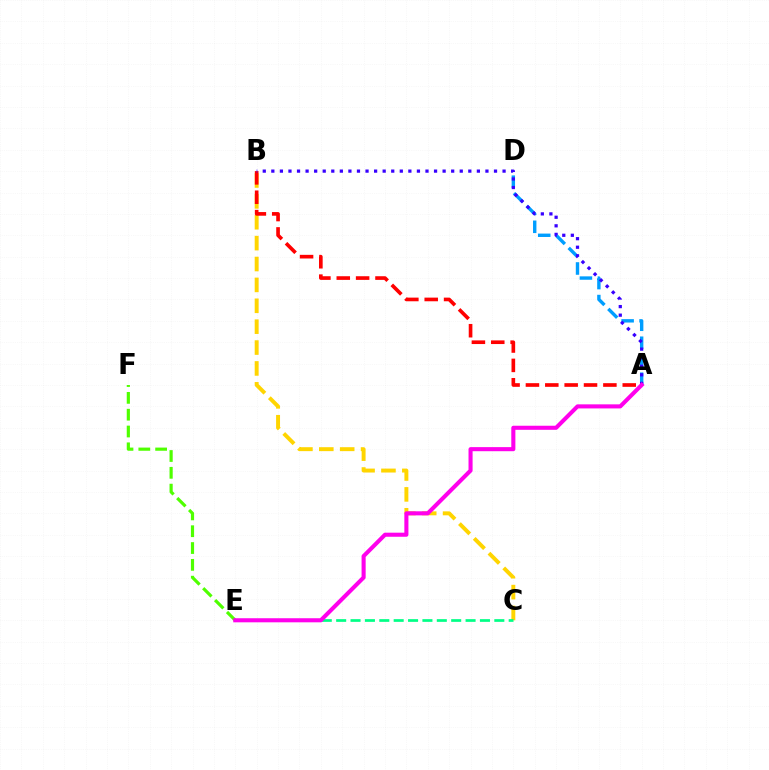{('A', 'D'): [{'color': '#009eff', 'line_style': 'dashed', 'thickness': 2.44}], ('B', 'C'): [{'color': '#ffd500', 'line_style': 'dashed', 'thickness': 2.84}], ('C', 'E'): [{'color': '#00ff86', 'line_style': 'dashed', 'thickness': 1.95}], ('E', 'F'): [{'color': '#4fff00', 'line_style': 'dashed', 'thickness': 2.28}], ('A', 'B'): [{'color': '#ff0000', 'line_style': 'dashed', 'thickness': 2.63}, {'color': '#3700ff', 'line_style': 'dotted', 'thickness': 2.33}], ('A', 'E'): [{'color': '#ff00ed', 'line_style': 'solid', 'thickness': 2.94}]}